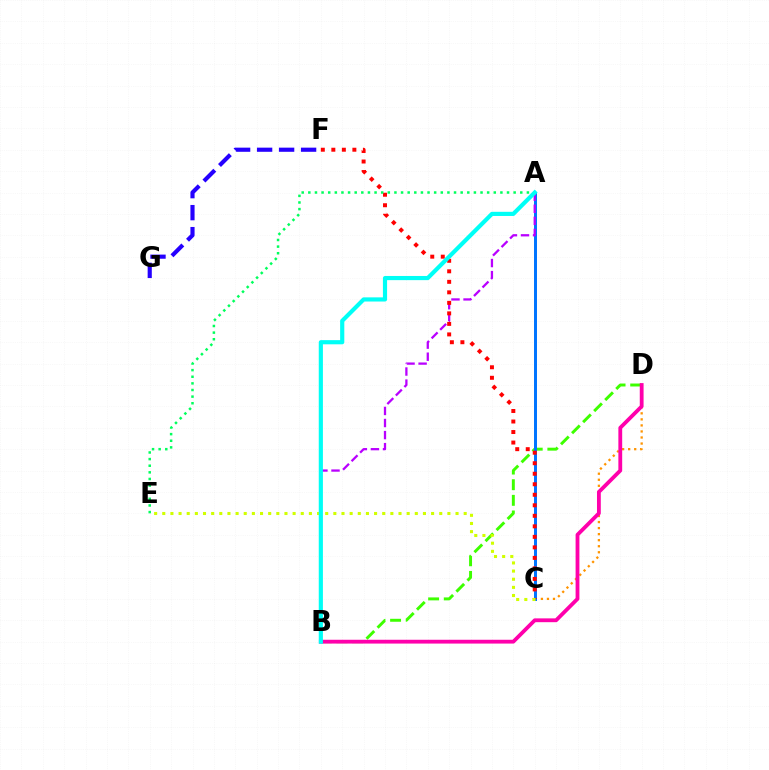{('C', 'D'): [{'color': '#ff9400', 'line_style': 'dotted', 'thickness': 1.64}], ('B', 'D'): [{'color': '#3dff00', 'line_style': 'dashed', 'thickness': 2.12}, {'color': '#ff00ac', 'line_style': 'solid', 'thickness': 2.75}], ('A', 'C'): [{'color': '#0074ff', 'line_style': 'solid', 'thickness': 2.14}], ('A', 'B'): [{'color': '#b900ff', 'line_style': 'dashed', 'thickness': 1.64}, {'color': '#00fff6', 'line_style': 'solid', 'thickness': 3.0}], ('C', 'F'): [{'color': '#ff0000', 'line_style': 'dotted', 'thickness': 2.86}], ('A', 'E'): [{'color': '#00ff5c', 'line_style': 'dotted', 'thickness': 1.8}], ('C', 'E'): [{'color': '#d1ff00', 'line_style': 'dotted', 'thickness': 2.21}], ('F', 'G'): [{'color': '#2500ff', 'line_style': 'dashed', 'thickness': 2.99}]}